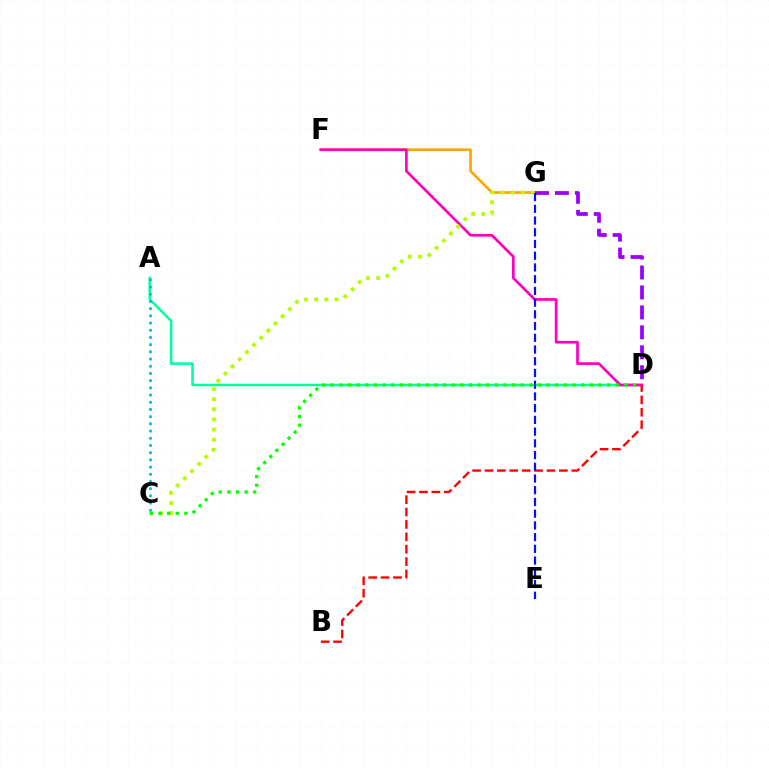{('F', 'G'): [{'color': '#ffa500', 'line_style': 'solid', 'thickness': 1.89}], ('A', 'D'): [{'color': '#00ff9d', 'line_style': 'solid', 'thickness': 1.81}], ('D', 'F'): [{'color': '#ff00bd', 'line_style': 'solid', 'thickness': 1.93}], ('C', 'G'): [{'color': '#b3ff00', 'line_style': 'dotted', 'thickness': 2.75}], ('B', 'D'): [{'color': '#ff0000', 'line_style': 'dashed', 'thickness': 1.68}], ('D', 'G'): [{'color': '#9b00ff', 'line_style': 'dashed', 'thickness': 2.71}], ('A', 'C'): [{'color': '#00b5ff', 'line_style': 'dotted', 'thickness': 1.96}], ('C', 'D'): [{'color': '#08ff00', 'line_style': 'dotted', 'thickness': 2.35}], ('E', 'G'): [{'color': '#0010ff', 'line_style': 'dashed', 'thickness': 1.59}]}